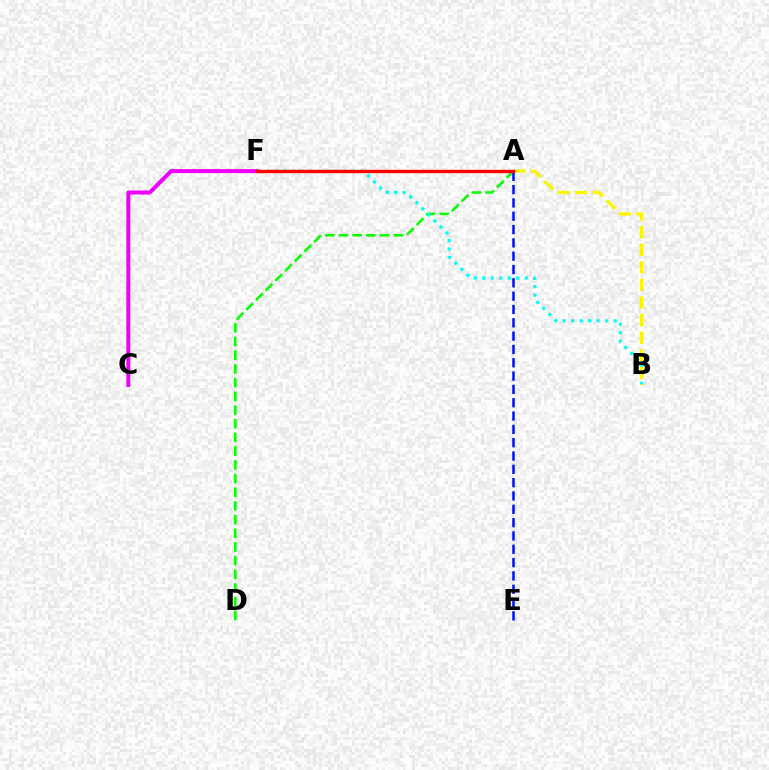{('C', 'F'): [{'color': '#ee00ff', 'line_style': 'solid', 'thickness': 2.88}], ('A', 'D'): [{'color': '#08ff00', 'line_style': 'dashed', 'thickness': 1.86}], ('B', 'F'): [{'color': '#00fff6', 'line_style': 'dotted', 'thickness': 2.31}], ('A', 'B'): [{'color': '#fcf500', 'line_style': 'dashed', 'thickness': 2.39}], ('A', 'E'): [{'color': '#0010ff', 'line_style': 'dashed', 'thickness': 1.81}], ('A', 'F'): [{'color': '#ff0000', 'line_style': 'solid', 'thickness': 2.44}]}